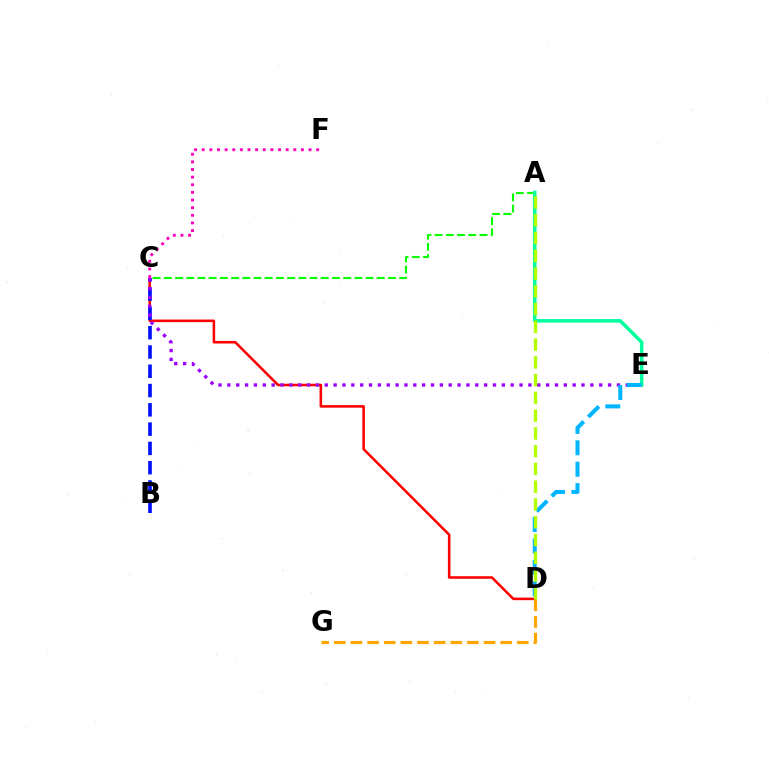{('C', 'D'): [{'color': '#ff0000', 'line_style': 'solid', 'thickness': 1.85}], ('B', 'C'): [{'color': '#0010ff', 'line_style': 'dashed', 'thickness': 2.62}], ('D', 'G'): [{'color': '#ffa500', 'line_style': 'dashed', 'thickness': 2.26}], ('A', 'C'): [{'color': '#08ff00', 'line_style': 'dashed', 'thickness': 1.52}], ('A', 'E'): [{'color': '#00ff9d', 'line_style': 'solid', 'thickness': 2.56}], ('C', 'E'): [{'color': '#9b00ff', 'line_style': 'dotted', 'thickness': 2.41}], ('D', 'E'): [{'color': '#00b5ff', 'line_style': 'dashed', 'thickness': 2.91}], ('C', 'F'): [{'color': '#ff00bd', 'line_style': 'dotted', 'thickness': 2.07}], ('A', 'D'): [{'color': '#b3ff00', 'line_style': 'dashed', 'thickness': 2.41}]}